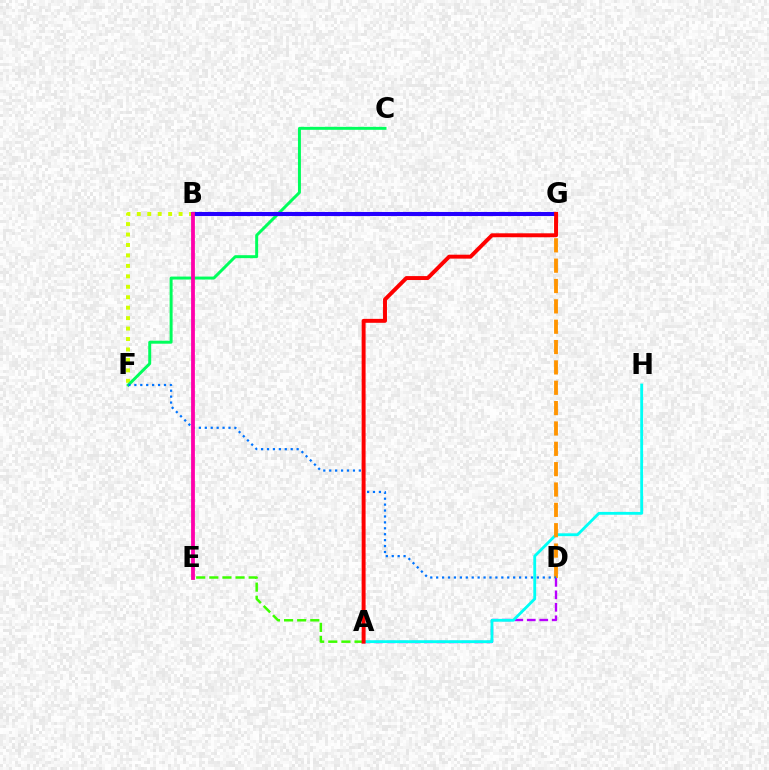{('A', 'D'): [{'color': '#b900ff', 'line_style': 'dashed', 'thickness': 1.69}], ('B', 'F'): [{'color': '#d1ff00', 'line_style': 'dotted', 'thickness': 2.84}], ('C', 'F'): [{'color': '#00ff5c', 'line_style': 'solid', 'thickness': 2.13}], ('A', 'H'): [{'color': '#00fff6', 'line_style': 'solid', 'thickness': 2.04}], ('D', 'G'): [{'color': '#ff9400', 'line_style': 'dashed', 'thickness': 2.76}], ('A', 'E'): [{'color': '#3dff00', 'line_style': 'dashed', 'thickness': 1.78}], ('D', 'F'): [{'color': '#0074ff', 'line_style': 'dotted', 'thickness': 1.61}], ('B', 'G'): [{'color': '#2500ff', 'line_style': 'solid', 'thickness': 2.94}], ('B', 'E'): [{'color': '#ff00ac', 'line_style': 'solid', 'thickness': 2.73}], ('A', 'G'): [{'color': '#ff0000', 'line_style': 'solid', 'thickness': 2.84}]}